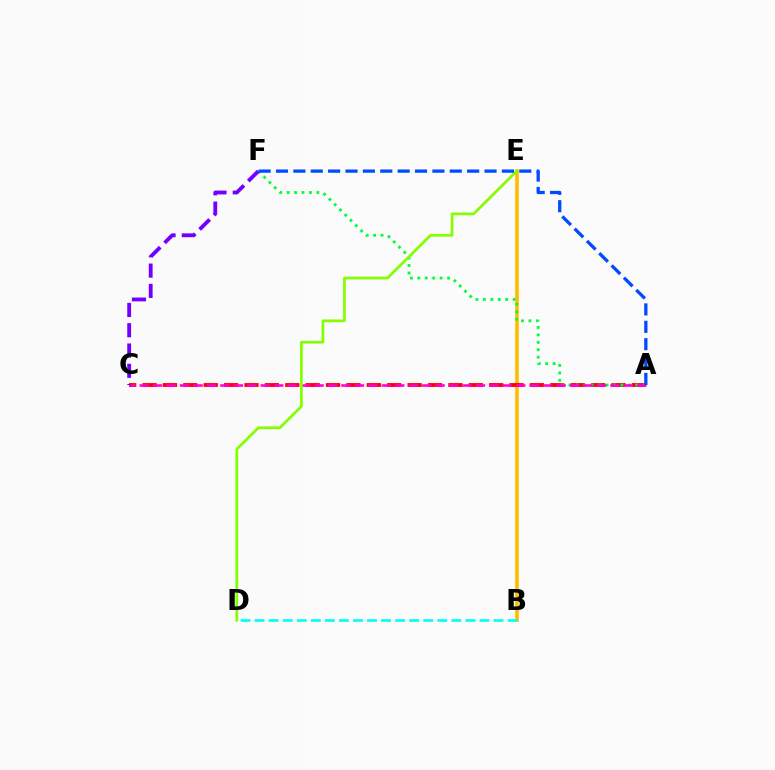{('B', 'E'): [{'color': '#ffbd00', 'line_style': 'solid', 'thickness': 2.63}], ('A', 'C'): [{'color': '#ff0000', 'line_style': 'dashed', 'thickness': 2.77}, {'color': '#ff00cf', 'line_style': 'dashed', 'thickness': 1.83}], ('A', 'F'): [{'color': '#00ff39', 'line_style': 'dotted', 'thickness': 2.02}, {'color': '#004bff', 'line_style': 'dashed', 'thickness': 2.36}], ('D', 'E'): [{'color': '#84ff00', 'line_style': 'solid', 'thickness': 1.97}], ('C', 'F'): [{'color': '#7200ff', 'line_style': 'dashed', 'thickness': 2.76}], ('B', 'D'): [{'color': '#00fff6', 'line_style': 'dashed', 'thickness': 1.91}]}